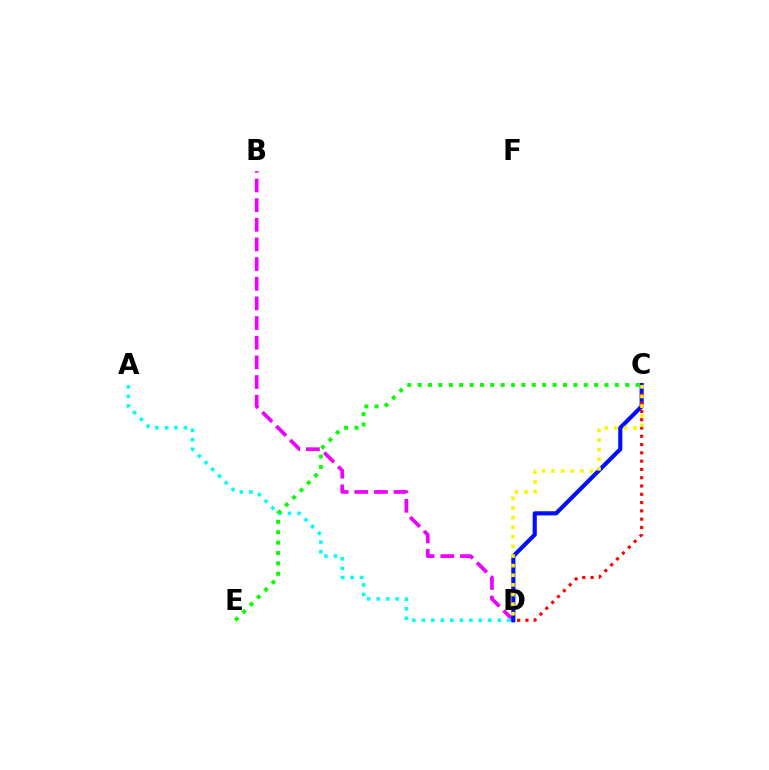{('B', 'D'): [{'color': '#ee00ff', 'line_style': 'dashed', 'thickness': 2.67}], ('C', 'D'): [{'color': '#0010ff', 'line_style': 'solid', 'thickness': 2.99}, {'color': '#ff0000', 'line_style': 'dotted', 'thickness': 2.25}, {'color': '#fcf500', 'line_style': 'dotted', 'thickness': 2.61}], ('A', 'D'): [{'color': '#00fff6', 'line_style': 'dotted', 'thickness': 2.58}], ('C', 'E'): [{'color': '#08ff00', 'line_style': 'dotted', 'thickness': 2.82}]}